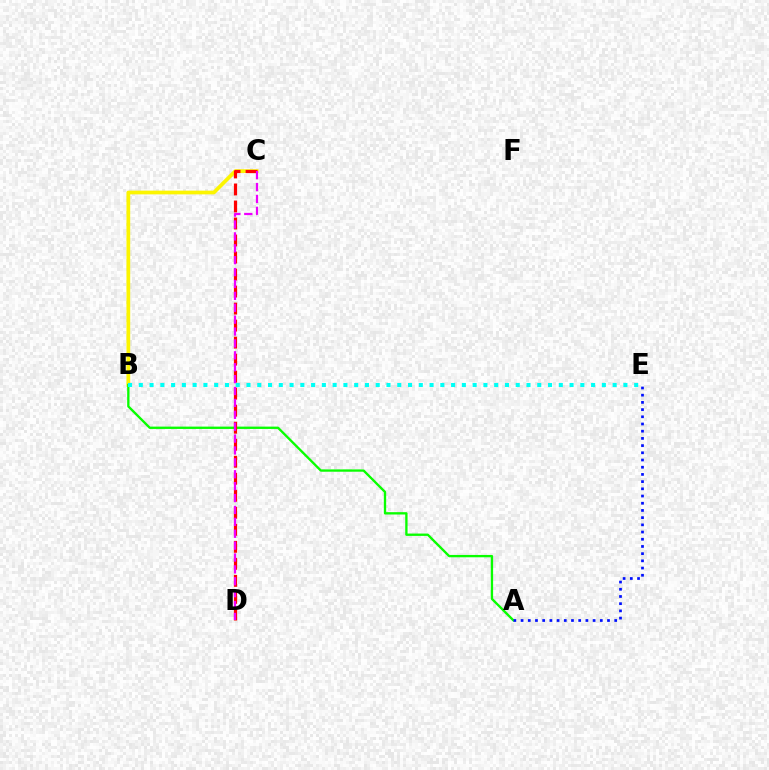{('B', 'C'): [{'color': '#fcf500', 'line_style': 'solid', 'thickness': 2.69}], ('A', 'B'): [{'color': '#08ff00', 'line_style': 'solid', 'thickness': 1.68}], ('A', 'E'): [{'color': '#0010ff', 'line_style': 'dotted', 'thickness': 1.96}], ('C', 'D'): [{'color': '#ff0000', 'line_style': 'dashed', 'thickness': 2.31}, {'color': '#ee00ff', 'line_style': 'dashed', 'thickness': 1.62}], ('B', 'E'): [{'color': '#00fff6', 'line_style': 'dotted', 'thickness': 2.93}]}